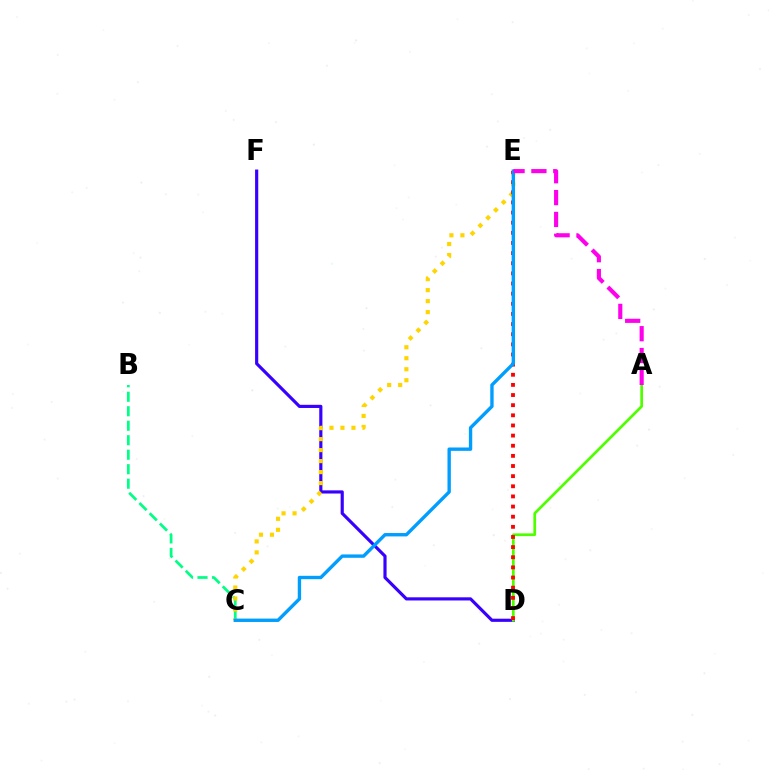{('D', 'F'): [{'color': '#3700ff', 'line_style': 'solid', 'thickness': 2.27}], ('B', 'C'): [{'color': '#00ff86', 'line_style': 'dashed', 'thickness': 1.97}], ('A', 'D'): [{'color': '#4fff00', 'line_style': 'solid', 'thickness': 1.96}], ('C', 'E'): [{'color': '#ffd500', 'line_style': 'dotted', 'thickness': 2.99}, {'color': '#009eff', 'line_style': 'solid', 'thickness': 2.42}], ('D', 'E'): [{'color': '#ff0000', 'line_style': 'dotted', 'thickness': 2.75}], ('A', 'E'): [{'color': '#ff00ed', 'line_style': 'dashed', 'thickness': 2.97}]}